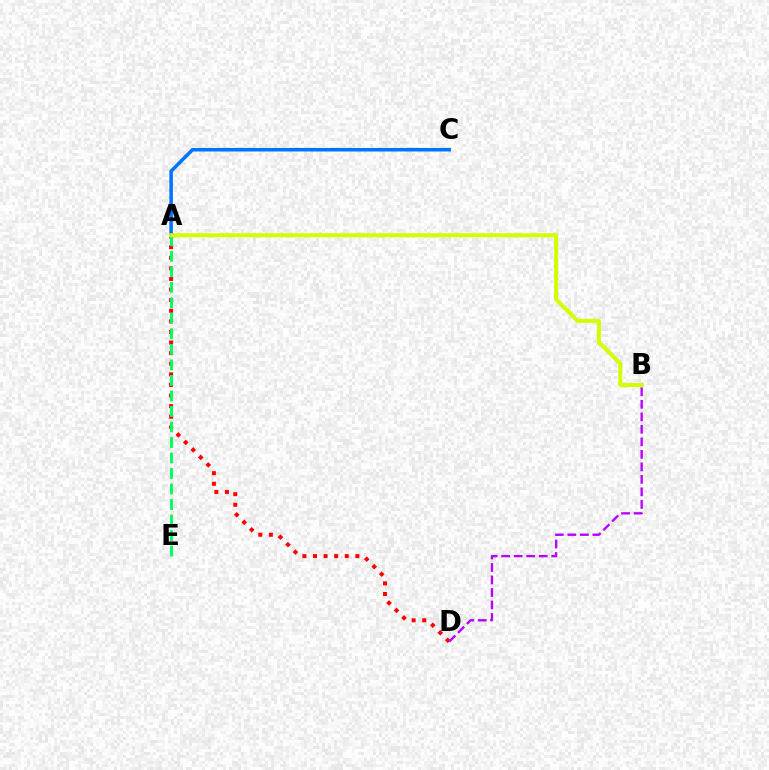{('A', 'D'): [{'color': '#ff0000', 'line_style': 'dotted', 'thickness': 2.88}], ('A', 'C'): [{'color': '#0074ff', 'line_style': 'solid', 'thickness': 2.55}], ('A', 'E'): [{'color': '#00ff5c', 'line_style': 'dashed', 'thickness': 2.11}], ('A', 'B'): [{'color': '#d1ff00', 'line_style': 'solid', 'thickness': 2.9}], ('B', 'D'): [{'color': '#b900ff', 'line_style': 'dashed', 'thickness': 1.7}]}